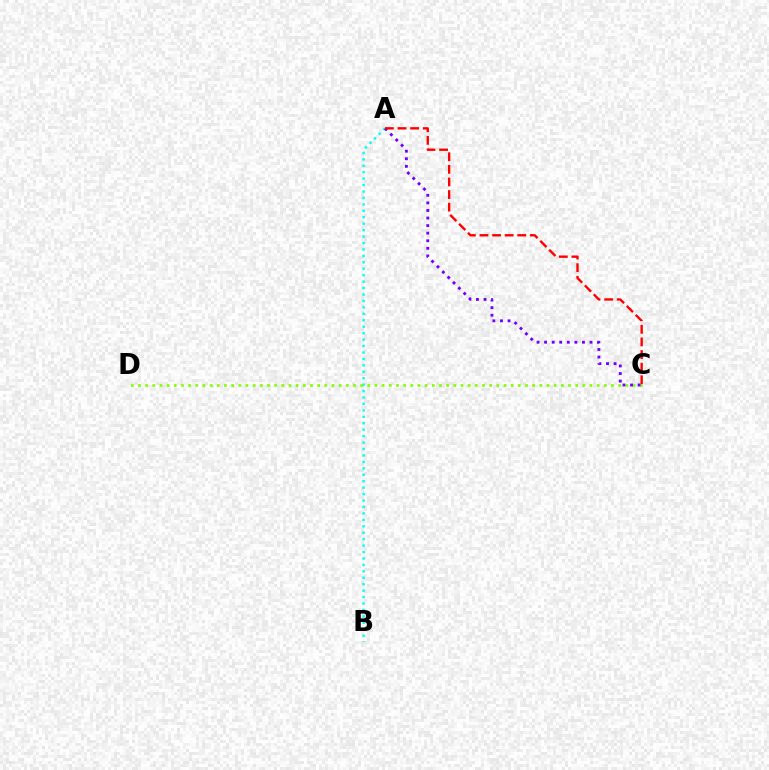{('A', 'B'): [{'color': '#00fff6', 'line_style': 'dotted', 'thickness': 1.75}], ('C', 'D'): [{'color': '#84ff00', 'line_style': 'dotted', 'thickness': 1.95}], ('A', 'C'): [{'color': '#7200ff', 'line_style': 'dotted', 'thickness': 2.06}, {'color': '#ff0000', 'line_style': 'dashed', 'thickness': 1.71}]}